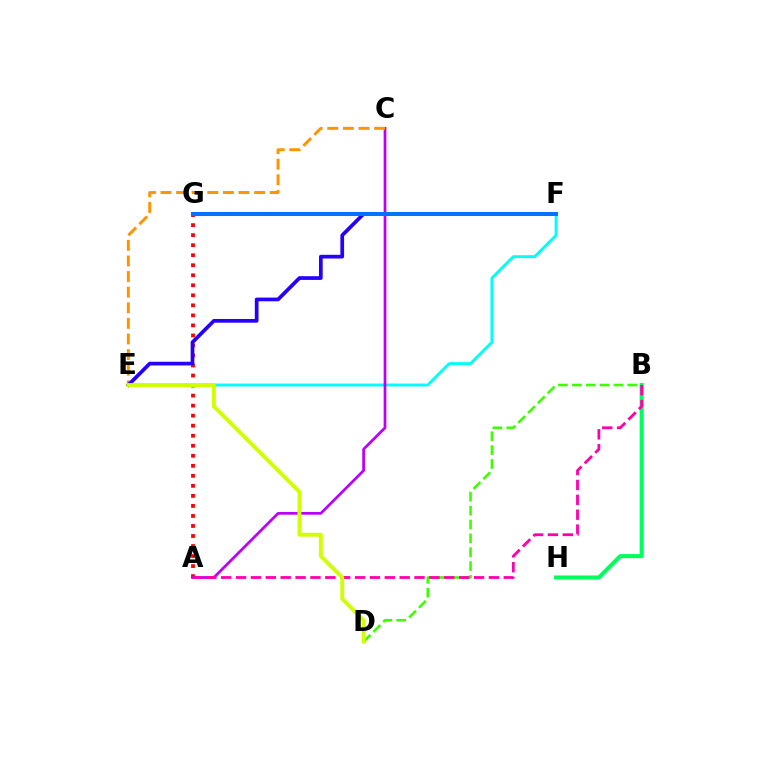{('A', 'G'): [{'color': '#ff0000', 'line_style': 'dotted', 'thickness': 2.72}], ('E', 'F'): [{'color': '#00fff6', 'line_style': 'solid', 'thickness': 2.1}, {'color': '#2500ff', 'line_style': 'solid', 'thickness': 2.67}], ('A', 'C'): [{'color': '#b900ff', 'line_style': 'solid', 'thickness': 1.96}], ('C', 'E'): [{'color': '#ff9400', 'line_style': 'dashed', 'thickness': 2.12}], ('B', 'D'): [{'color': '#3dff00', 'line_style': 'dashed', 'thickness': 1.88}], ('F', 'G'): [{'color': '#0074ff', 'line_style': 'solid', 'thickness': 2.89}], ('B', 'H'): [{'color': '#00ff5c', 'line_style': 'solid', 'thickness': 2.93}], ('A', 'B'): [{'color': '#ff00ac', 'line_style': 'dashed', 'thickness': 2.02}], ('D', 'E'): [{'color': '#d1ff00', 'line_style': 'solid', 'thickness': 2.79}]}